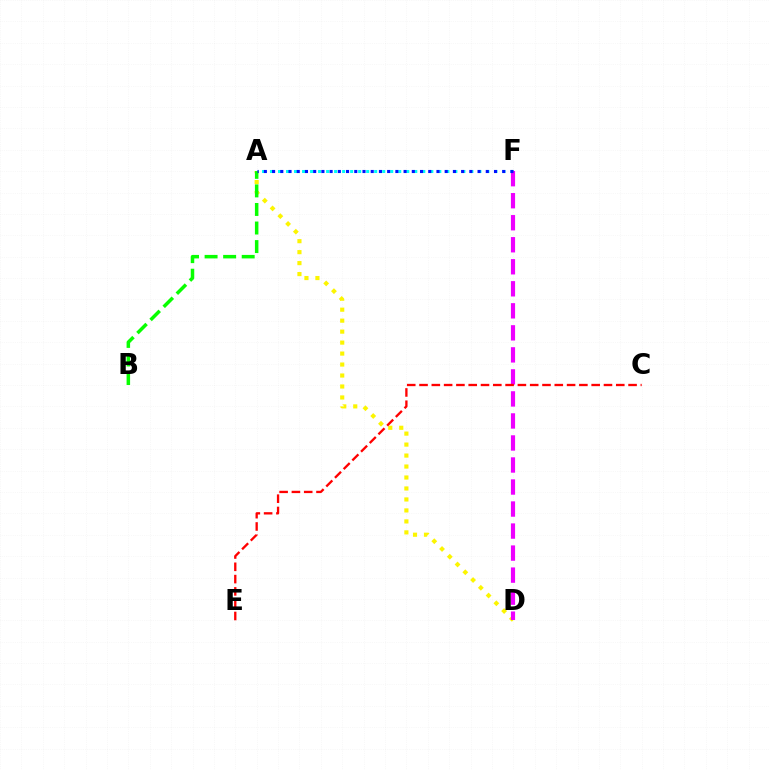{('A', 'F'): [{'color': '#00fff6', 'line_style': 'dotted', 'thickness': 2.18}, {'color': '#0010ff', 'line_style': 'dotted', 'thickness': 2.23}], ('A', 'D'): [{'color': '#fcf500', 'line_style': 'dotted', 'thickness': 2.98}], ('D', 'F'): [{'color': '#ee00ff', 'line_style': 'dashed', 'thickness': 2.99}], ('C', 'E'): [{'color': '#ff0000', 'line_style': 'dashed', 'thickness': 1.67}], ('A', 'B'): [{'color': '#08ff00', 'line_style': 'dashed', 'thickness': 2.52}]}